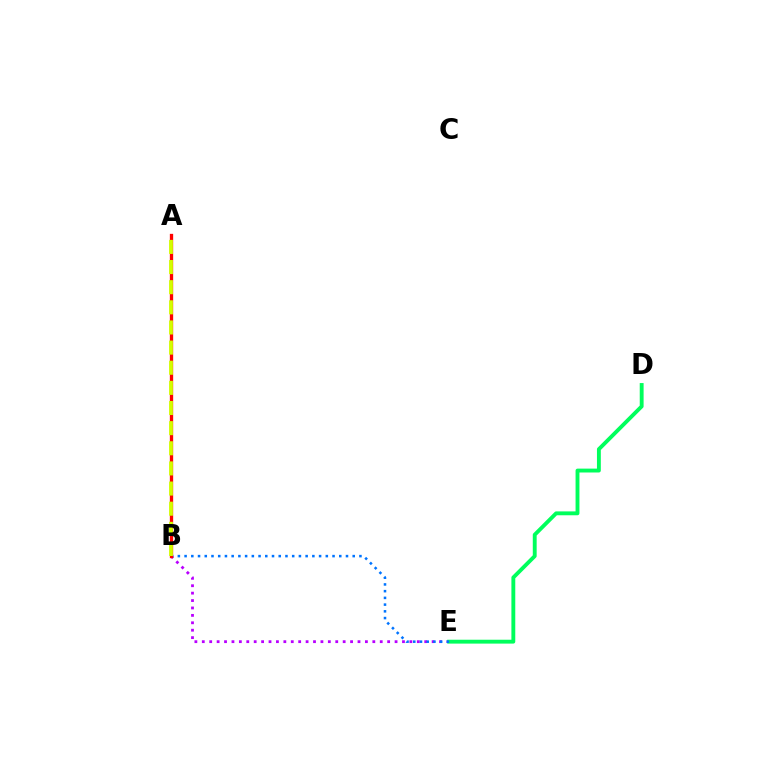{('B', 'E'): [{'color': '#b900ff', 'line_style': 'dotted', 'thickness': 2.01}, {'color': '#0074ff', 'line_style': 'dotted', 'thickness': 1.83}], ('D', 'E'): [{'color': '#00ff5c', 'line_style': 'solid', 'thickness': 2.79}], ('A', 'B'): [{'color': '#ff0000', 'line_style': 'solid', 'thickness': 2.38}, {'color': '#d1ff00', 'line_style': 'dashed', 'thickness': 2.74}]}